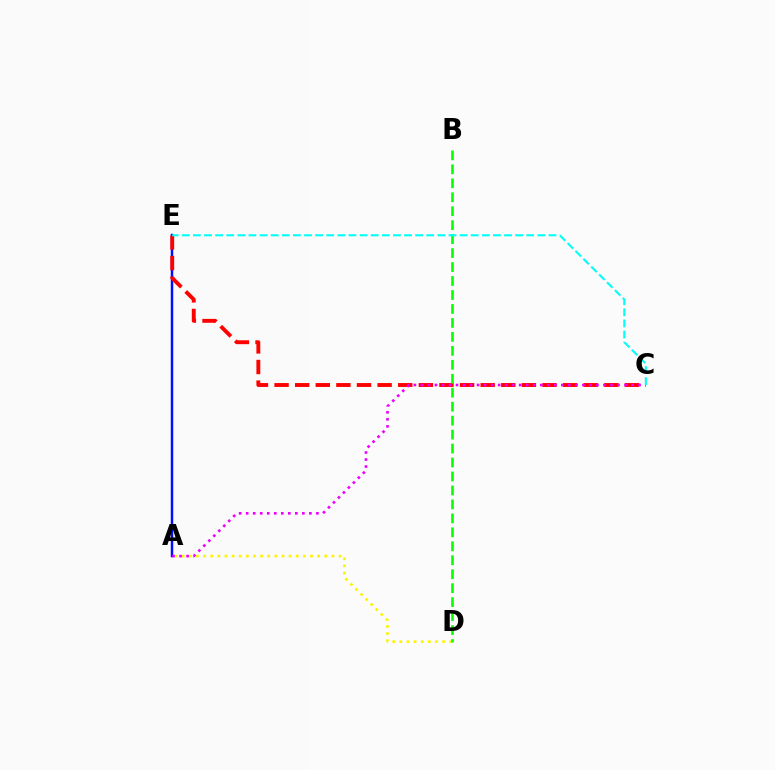{('A', 'E'): [{'color': '#0010ff', 'line_style': 'solid', 'thickness': 1.77}], ('C', 'E'): [{'color': '#ff0000', 'line_style': 'dashed', 'thickness': 2.8}, {'color': '#00fff6', 'line_style': 'dashed', 'thickness': 1.51}], ('A', 'D'): [{'color': '#fcf500', 'line_style': 'dotted', 'thickness': 1.94}], ('A', 'C'): [{'color': '#ee00ff', 'line_style': 'dotted', 'thickness': 1.91}], ('B', 'D'): [{'color': '#08ff00', 'line_style': 'dashed', 'thickness': 1.9}]}